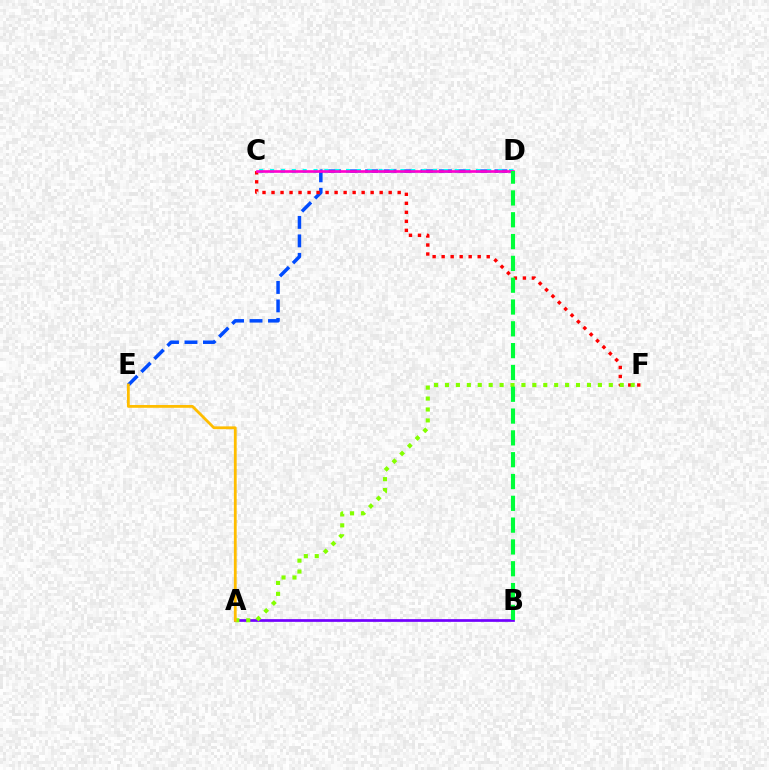{('D', 'E'): [{'color': '#004bff', 'line_style': 'dashed', 'thickness': 2.51}], ('A', 'B'): [{'color': '#7200ff', 'line_style': 'solid', 'thickness': 1.95}], ('C', 'D'): [{'color': '#00fff6', 'line_style': 'dotted', 'thickness': 2.95}, {'color': '#ff00cf', 'line_style': 'solid', 'thickness': 1.92}], ('C', 'F'): [{'color': '#ff0000', 'line_style': 'dotted', 'thickness': 2.45}], ('A', 'F'): [{'color': '#84ff00', 'line_style': 'dotted', 'thickness': 2.97}], ('A', 'E'): [{'color': '#ffbd00', 'line_style': 'solid', 'thickness': 2.01}], ('B', 'D'): [{'color': '#00ff39', 'line_style': 'dashed', 'thickness': 2.96}]}